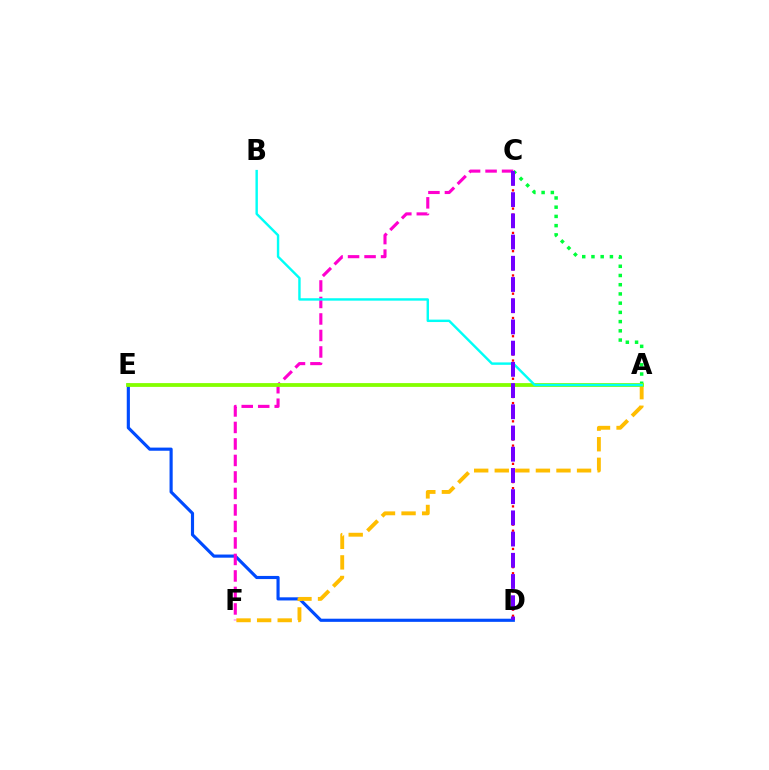{('D', 'E'): [{'color': '#004bff', 'line_style': 'solid', 'thickness': 2.26}], ('A', 'C'): [{'color': '#00ff39', 'line_style': 'dotted', 'thickness': 2.51}], ('C', 'F'): [{'color': '#ff00cf', 'line_style': 'dashed', 'thickness': 2.24}], ('A', 'F'): [{'color': '#ffbd00', 'line_style': 'dashed', 'thickness': 2.8}], ('C', 'D'): [{'color': '#ff0000', 'line_style': 'dotted', 'thickness': 1.65}, {'color': '#7200ff', 'line_style': 'dashed', 'thickness': 2.88}], ('A', 'E'): [{'color': '#84ff00', 'line_style': 'solid', 'thickness': 2.73}], ('A', 'B'): [{'color': '#00fff6', 'line_style': 'solid', 'thickness': 1.74}]}